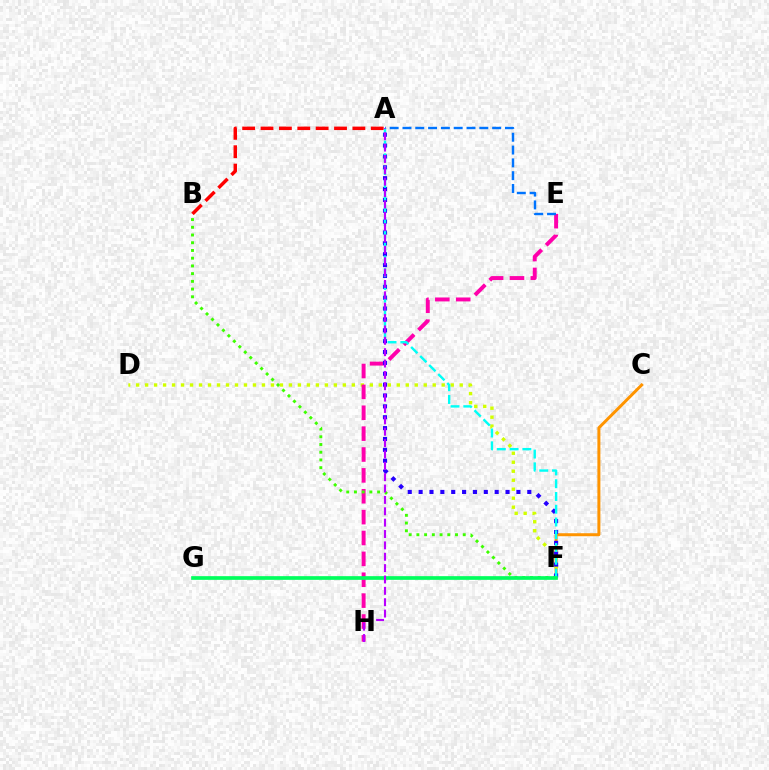{('C', 'F'): [{'color': '#ff9400', 'line_style': 'solid', 'thickness': 2.16}], ('D', 'F'): [{'color': '#d1ff00', 'line_style': 'dotted', 'thickness': 2.44}], ('A', 'B'): [{'color': '#ff0000', 'line_style': 'dashed', 'thickness': 2.5}], ('E', 'H'): [{'color': '#ff00ac', 'line_style': 'dashed', 'thickness': 2.84}], ('A', 'E'): [{'color': '#0074ff', 'line_style': 'dashed', 'thickness': 1.74}], ('A', 'F'): [{'color': '#2500ff', 'line_style': 'dotted', 'thickness': 2.95}, {'color': '#00fff6', 'line_style': 'dashed', 'thickness': 1.73}], ('B', 'F'): [{'color': '#3dff00', 'line_style': 'dotted', 'thickness': 2.1}], ('F', 'G'): [{'color': '#00ff5c', 'line_style': 'solid', 'thickness': 2.65}], ('A', 'H'): [{'color': '#b900ff', 'line_style': 'dashed', 'thickness': 1.54}]}